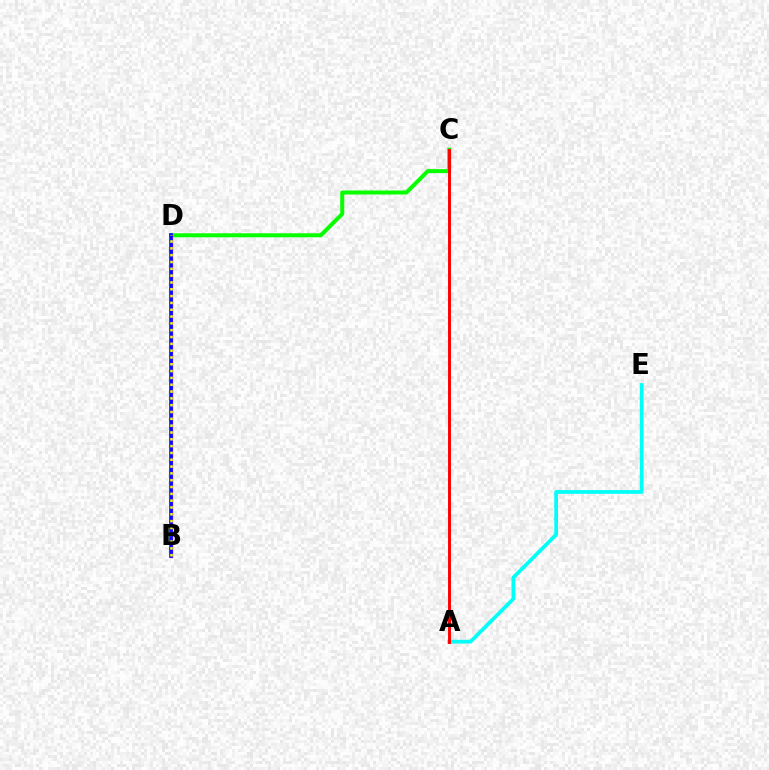{('C', 'D'): [{'color': '#08ff00', 'line_style': 'solid', 'thickness': 2.89}], ('A', 'E'): [{'color': '#00fff6', 'line_style': 'solid', 'thickness': 2.69}], ('B', 'D'): [{'color': '#ee00ff', 'line_style': 'solid', 'thickness': 2.35}, {'color': '#0010ff', 'line_style': 'solid', 'thickness': 2.59}, {'color': '#fcf500', 'line_style': 'dotted', 'thickness': 1.85}], ('A', 'C'): [{'color': '#ff0000', 'line_style': 'solid', 'thickness': 2.11}]}